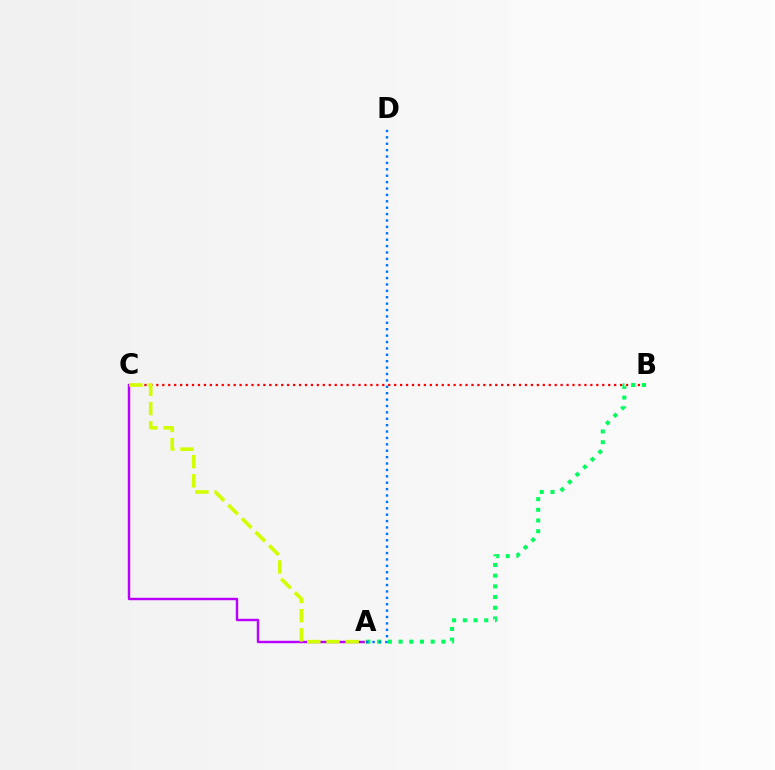{('A', 'C'): [{'color': '#b900ff', 'line_style': 'solid', 'thickness': 1.75}, {'color': '#d1ff00', 'line_style': 'dashed', 'thickness': 2.61}], ('B', 'C'): [{'color': '#ff0000', 'line_style': 'dotted', 'thickness': 1.62}], ('A', 'B'): [{'color': '#00ff5c', 'line_style': 'dotted', 'thickness': 2.91}], ('A', 'D'): [{'color': '#0074ff', 'line_style': 'dotted', 'thickness': 1.74}]}